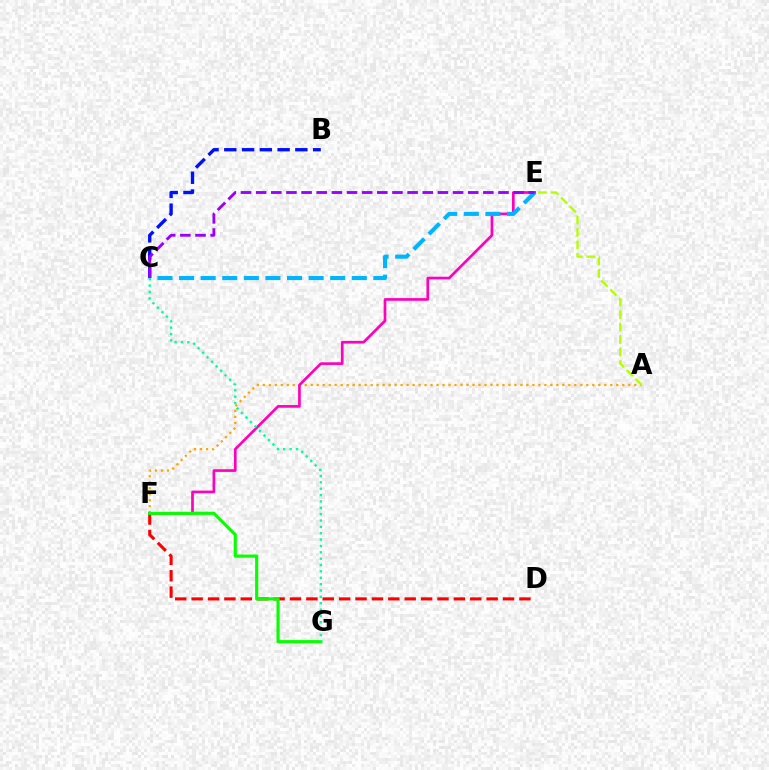{('A', 'F'): [{'color': '#ffa500', 'line_style': 'dotted', 'thickness': 1.63}], ('A', 'E'): [{'color': '#b3ff00', 'line_style': 'dashed', 'thickness': 1.7}], ('B', 'C'): [{'color': '#0010ff', 'line_style': 'dashed', 'thickness': 2.41}], ('E', 'F'): [{'color': '#ff00bd', 'line_style': 'solid', 'thickness': 1.93}], ('D', 'F'): [{'color': '#ff0000', 'line_style': 'dashed', 'thickness': 2.23}], ('C', 'E'): [{'color': '#00b5ff', 'line_style': 'dashed', 'thickness': 2.93}, {'color': '#9b00ff', 'line_style': 'dashed', 'thickness': 2.06}], ('F', 'G'): [{'color': '#08ff00', 'line_style': 'solid', 'thickness': 2.26}], ('C', 'G'): [{'color': '#00ff9d', 'line_style': 'dotted', 'thickness': 1.73}]}